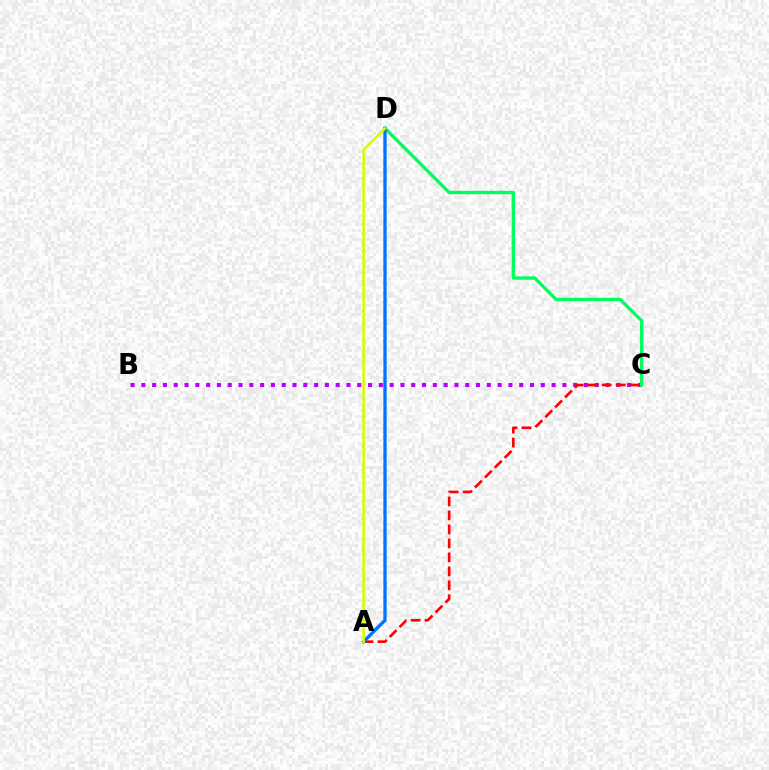{('B', 'C'): [{'color': '#b900ff', 'line_style': 'dotted', 'thickness': 2.93}], ('A', 'C'): [{'color': '#ff0000', 'line_style': 'dashed', 'thickness': 1.9}], ('C', 'D'): [{'color': '#00ff5c', 'line_style': 'solid', 'thickness': 2.41}], ('A', 'D'): [{'color': '#0074ff', 'line_style': 'solid', 'thickness': 2.37}, {'color': '#d1ff00', 'line_style': 'solid', 'thickness': 1.85}]}